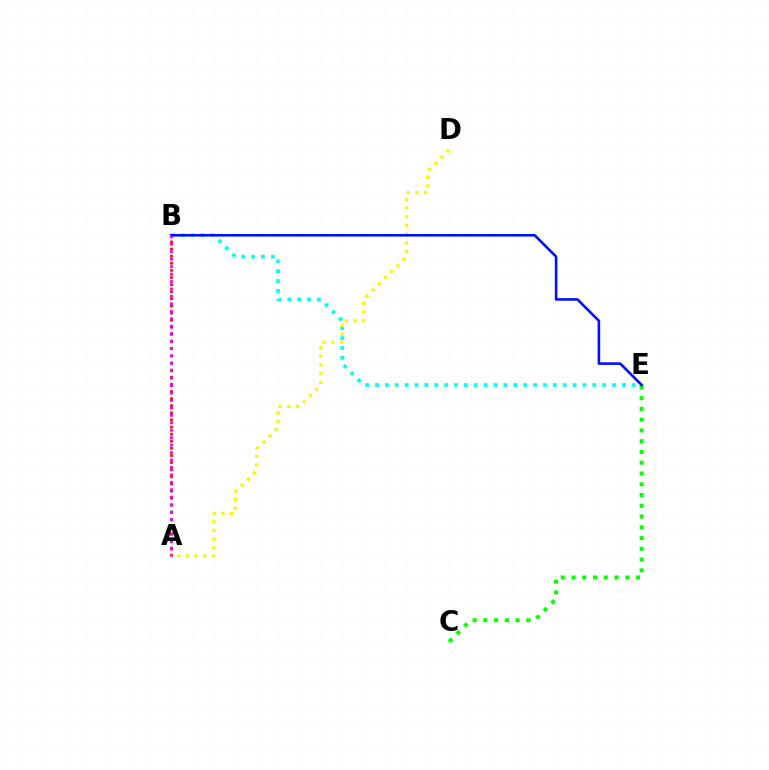{('A', 'B'): [{'color': '#ff0000', 'line_style': 'dotted', 'thickness': 1.93}, {'color': '#ee00ff', 'line_style': 'dotted', 'thickness': 2.02}], ('B', 'E'): [{'color': '#00fff6', 'line_style': 'dotted', 'thickness': 2.68}, {'color': '#0010ff', 'line_style': 'solid', 'thickness': 1.86}], ('A', 'D'): [{'color': '#fcf500', 'line_style': 'dotted', 'thickness': 2.36}], ('C', 'E'): [{'color': '#08ff00', 'line_style': 'dotted', 'thickness': 2.92}]}